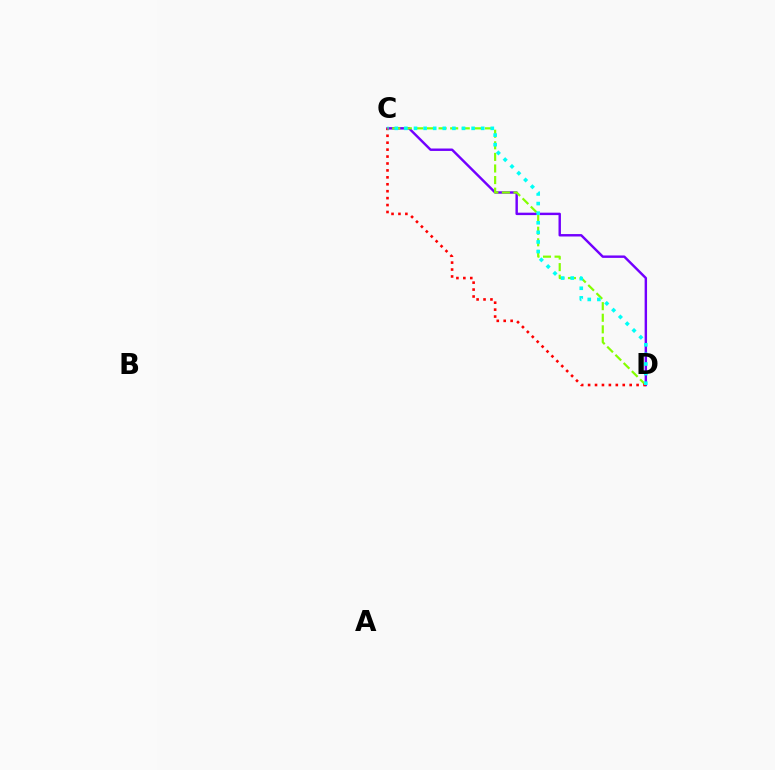{('C', 'D'): [{'color': '#7200ff', 'line_style': 'solid', 'thickness': 1.75}, {'color': '#84ff00', 'line_style': 'dashed', 'thickness': 1.57}, {'color': '#ff0000', 'line_style': 'dotted', 'thickness': 1.88}, {'color': '#00fff6', 'line_style': 'dotted', 'thickness': 2.61}]}